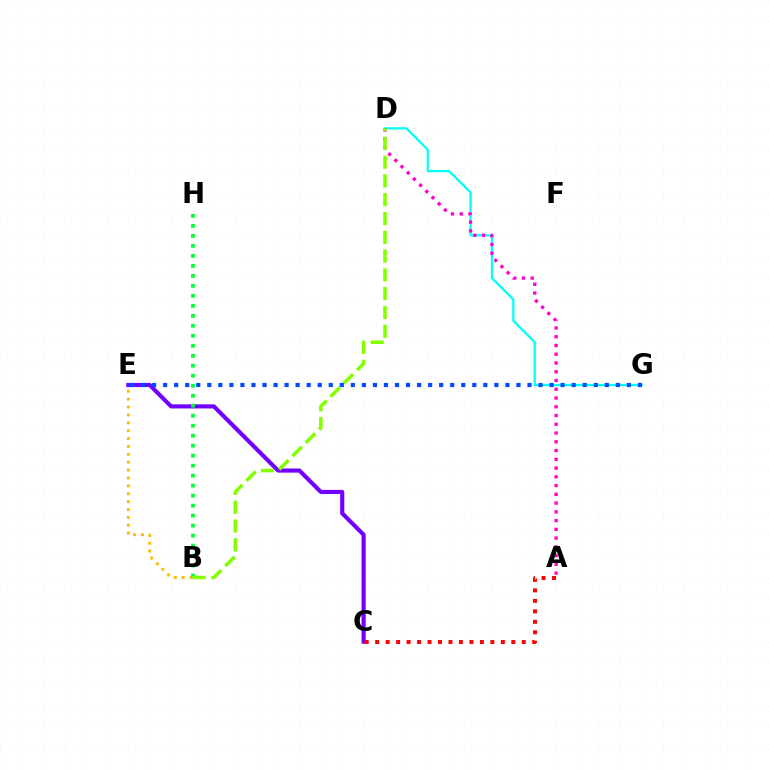{('D', 'G'): [{'color': '#00fff6', 'line_style': 'solid', 'thickness': 1.61}], ('C', 'E'): [{'color': '#7200ff', 'line_style': 'solid', 'thickness': 2.97}], ('A', 'D'): [{'color': '#ff00cf', 'line_style': 'dotted', 'thickness': 2.38}], ('B', 'E'): [{'color': '#ffbd00', 'line_style': 'dotted', 'thickness': 2.14}], ('B', 'H'): [{'color': '#00ff39', 'line_style': 'dotted', 'thickness': 2.71}], ('B', 'D'): [{'color': '#84ff00', 'line_style': 'dashed', 'thickness': 2.55}], ('E', 'G'): [{'color': '#004bff', 'line_style': 'dotted', 'thickness': 3.0}], ('A', 'C'): [{'color': '#ff0000', 'line_style': 'dotted', 'thickness': 2.85}]}